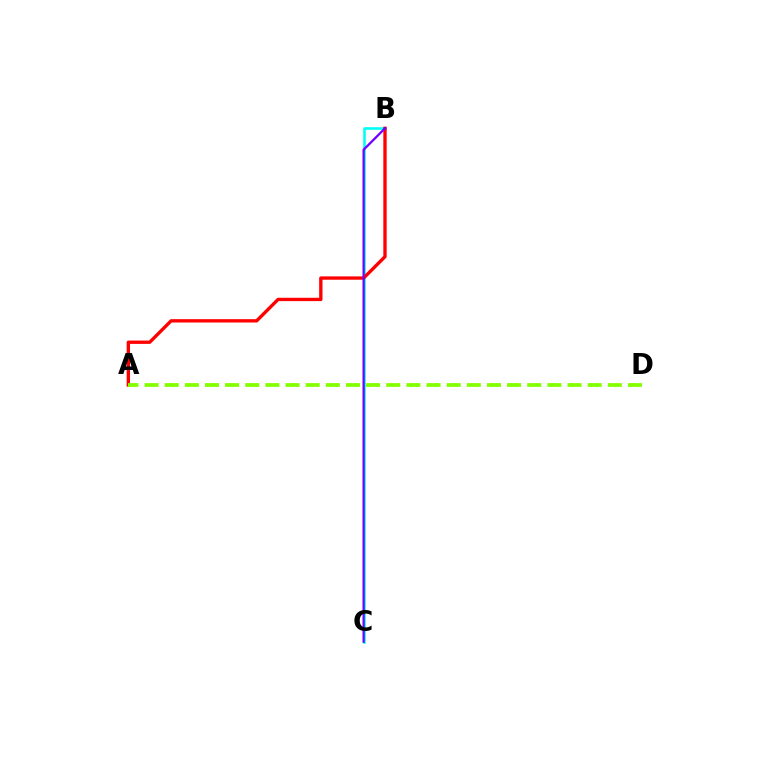{('B', 'C'): [{'color': '#00fff6', 'line_style': 'solid', 'thickness': 1.87}, {'color': '#7200ff', 'line_style': 'solid', 'thickness': 1.64}], ('A', 'B'): [{'color': '#ff0000', 'line_style': 'solid', 'thickness': 2.4}], ('A', 'D'): [{'color': '#84ff00', 'line_style': 'dashed', 'thickness': 2.74}]}